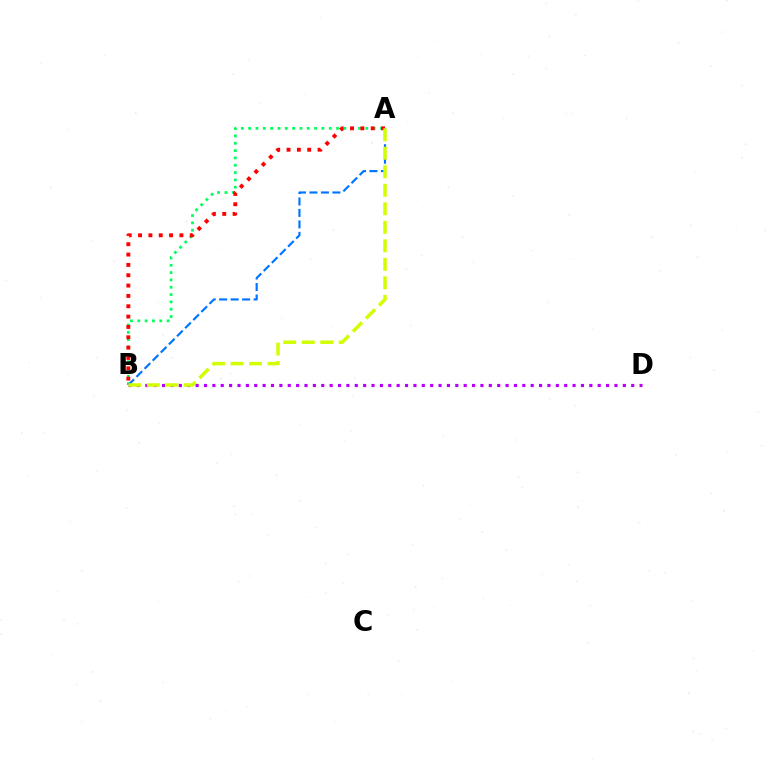{('B', 'D'): [{'color': '#b900ff', 'line_style': 'dotted', 'thickness': 2.28}], ('A', 'B'): [{'color': '#00ff5c', 'line_style': 'dotted', 'thickness': 1.99}, {'color': '#ff0000', 'line_style': 'dotted', 'thickness': 2.81}, {'color': '#0074ff', 'line_style': 'dashed', 'thickness': 1.56}, {'color': '#d1ff00', 'line_style': 'dashed', 'thickness': 2.52}]}